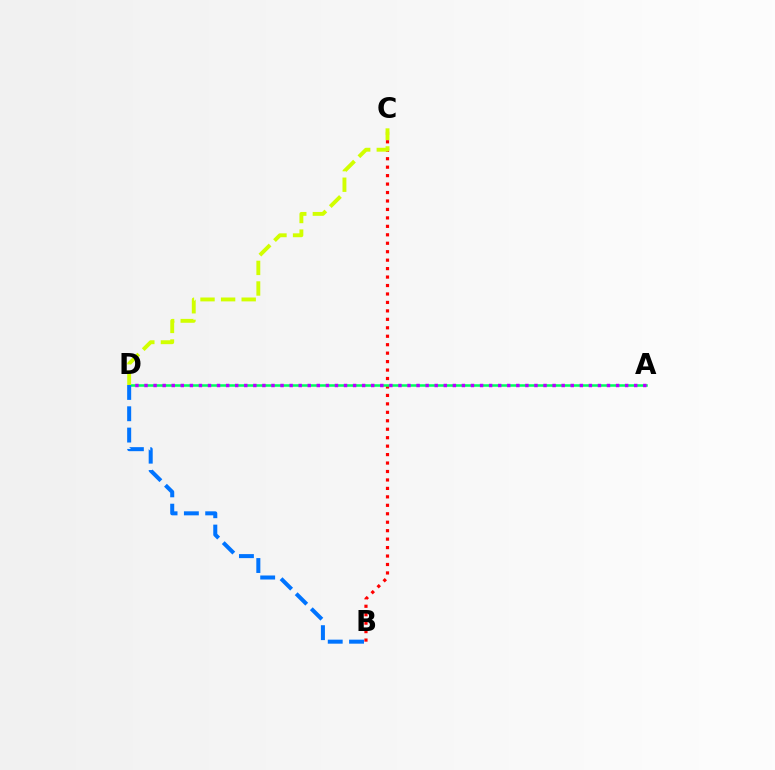{('B', 'C'): [{'color': '#ff0000', 'line_style': 'dotted', 'thickness': 2.3}], ('A', 'D'): [{'color': '#00ff5c', 'line_style': 'solid', 'thickness': 1.82}, {'color': '#b900ff', 'line_style': 'dotted', 'thickness': 2.46}], ('B', 'D'): [{'color': '#0074ff', 'line_style': 'dashed', 'thickness': 2.9}], ('C', 'D'): [{'color': '#d1ff00', 'line_style': 'dashed', 'thickness': 2.8}]}